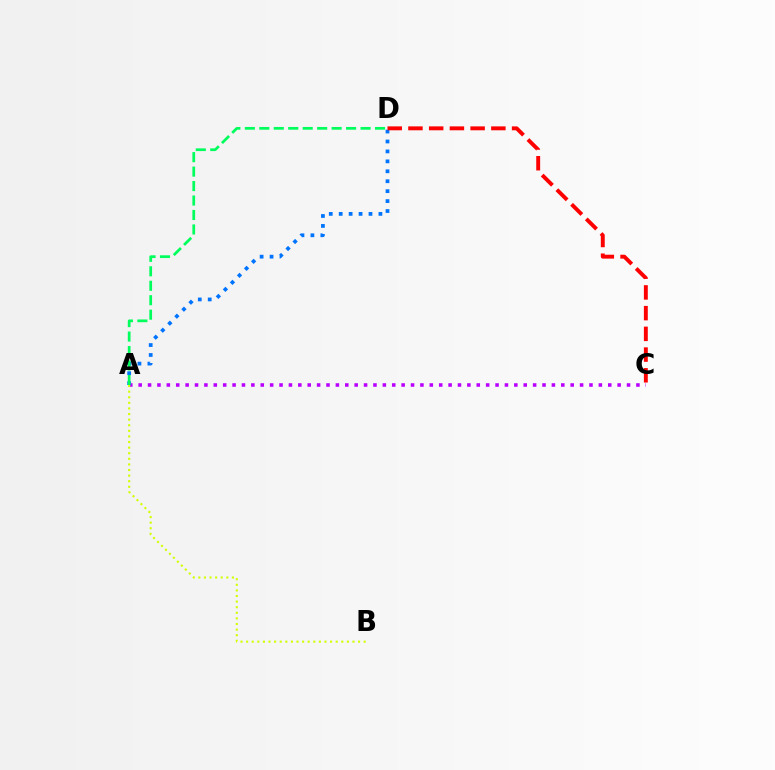{('A', 'C'): [{'color': '#b900ff', 'line_style': 'dotted', 'thickness': 2.55}], ('A', 'D'): [{'color': '#0074ff', 'line_style': 'dotted', 'thickness': 2.7}, {'color': '#00ff5c', 'line_style': 'dashed', 'thickness': 1.97}], ('A', 'B'): [{'color': '#d1ff00', 'line_style': 'dotted', 'thickness': 1.52}], ('C', 'D'): [{'color': '#ff0000', 'line_style': 'dashed', 'thickness': 2.82}]}